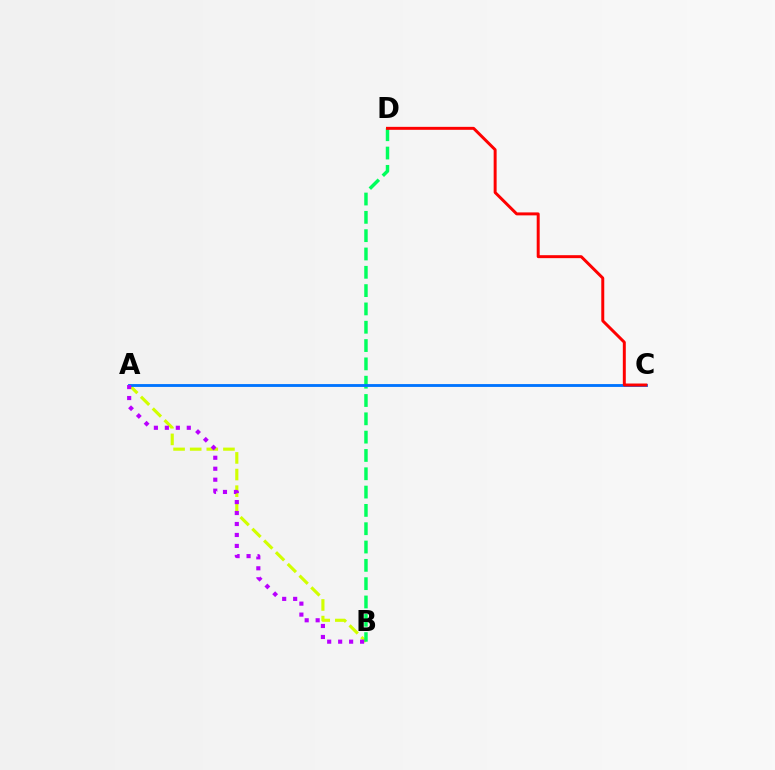{('A', 'B'): [{'color': '#d1ff00', 'line_style': 'dashed', 'thickness': 2.26}, {'color': '#b900ff', 'line_style': 'dotted', 'thickness': 2.98}], ('B', 'D'): [{'color': '#00ff5c', 'line_style': 'dashed', 'thickness': 2.49}], ('A', 'C'): [{'color': '#0074ff', 'line_style': 'solid', 'thickness': 2.06}], ('C', 'D'): [{'color': '#ff0000', 'line_style': 'solid', 'thickness': 2.14}]}